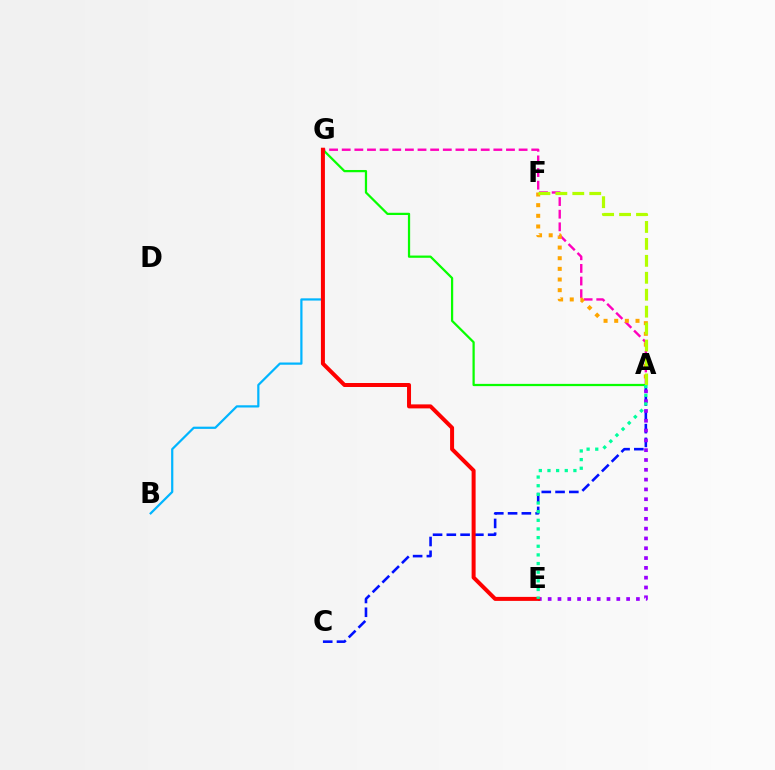{('A', 'C'): [{'color': '#0010ff', 'line_style': 'dashed', 'thickness': 1.87}], ('A', 'E'): [{'color': '#9b00ff', 'line_style': 'dotted', 'thickness': 2.66}, {'color': '#00ff9d', 'line_style': 'dotted', 'thickness': 2.35}], ('A', 'G'): [{'color': '#ff00bd', 'line_style': 'dashed', 'thickness': 1.72}, {'color': '#08ff00', 'line_style': 'solid', 'thickness': 1.62}], ('A', 'F'): [{'color': '#ffa500', 'line_style': 'dotted', 'thickness': 2.89}, {'color': '#b3ff00', 'line_style': 'dashed', 'thickness': 2.3}], ('B', 'G'): [{'color': '#00b5ff', 'line_style': 'solid', 'thickness': 1.6}], ('E', 'G'): [{'color': '#ff0000', 'line_style': 'solid', 'thickness': 2.88}]}